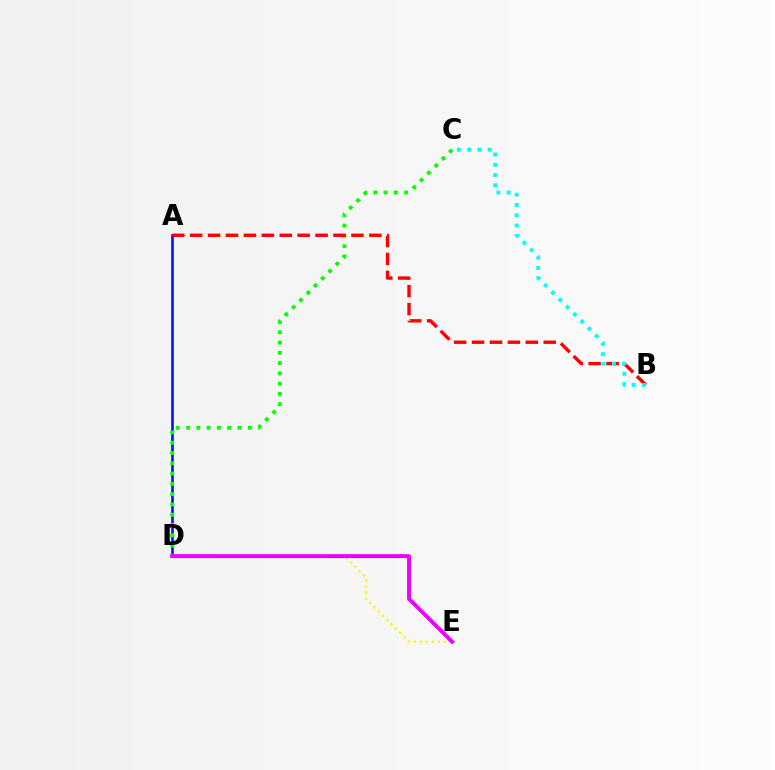{('A', 'D'): [{'color': '#0010ff', 'line_style': 'solid', 'thickness': 1.87}], ('C', 'D'): [{'color': '#08ff00', 'line_style': 'dotted', 'thickness': 2.79}], ('D', 'E'): [{'color': '#fcf500', 'line_style': 'dotted', 'thickness': 1.64}, {'color': '#ee00ff', 'line_style': 'solid', 'thickness': 2.82}], ('A', 'B'): [{'color': '#ff0000', 'line_style': 'dashed', 'thickness': 2.43}], ('B', 'C'): [{'color': '#00fff6', 'line_style': 'dotted', 'thickness': 2.79}]}